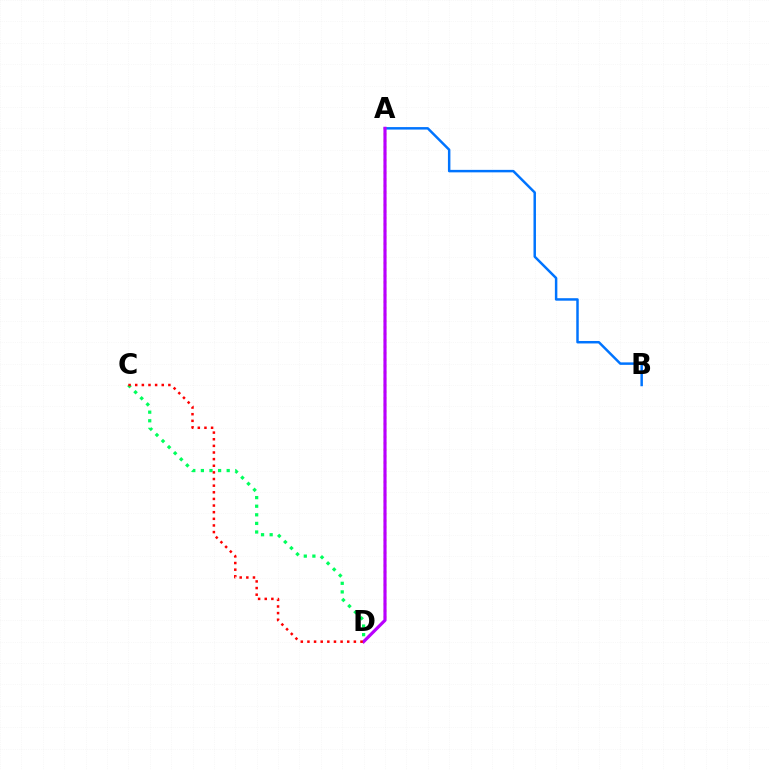{('A', 'B'): [{'color': '#0074ff', 'line_style': 'solid', 'thickness': 1.78}], ('C', 'D'): [{'color': '#00ff5c', 'line_style': 'dotted', 'thickness': 2.34}, {'color': '#ff0000', 'line_style': 'dotted', 'thickness': 1.8}], ('A', 'D'): [{'color': '#d1ff00', 'line_style': 'dotted', 'thickness': 1.75}, {'color': '#b900ff', 'line_style': 'solid', 'thickness': 2.28}]}